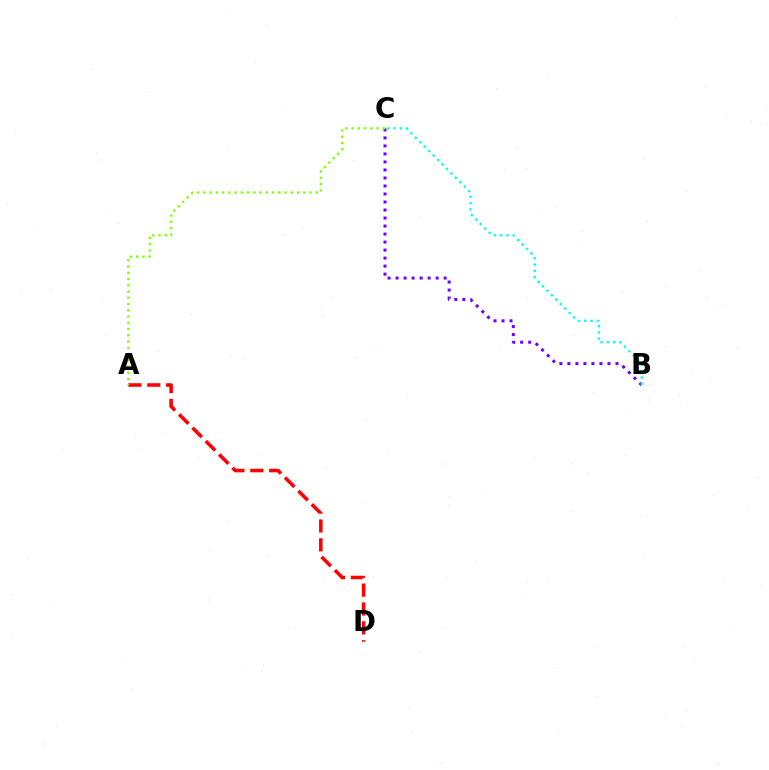{('B', 'C'): [{'color': '#7200ff', 'line_style': 'dotted', 'thickness': 2.18}, {'color': '#00fff6', 'line_style': 'dotted', 'thickness': 1.71}], ('A', 'D'): [{'color': '#ff0000', 'line_style': 'dashed', 'thickness': 2.56}], ('A', 'C'): [{'color': '#84ff00', 'line_style': 'dotted', 'thickness': 1.7}]}